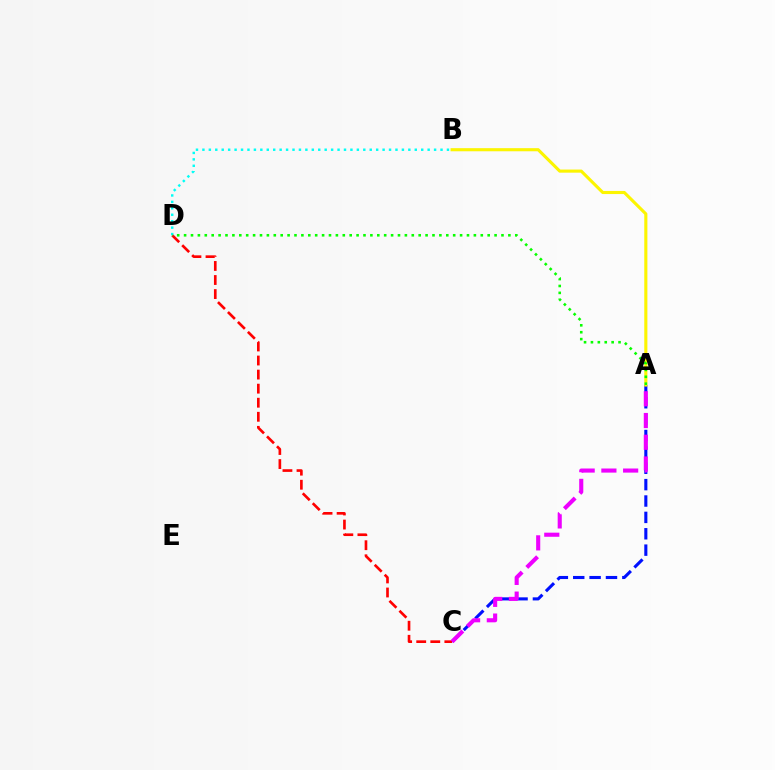{('A', 'C'): [{'color': '#0010ff', 'line_style': 'dashed', 'thickness': 2.22}, {'color': '#ee00ff', 'line_style': 'dashed', 'thickness': 2.95}], ('C', 'D'): [{'color': '#ff0000', 'line_style': 'dashed', 'thickness': 1.91}], ('A', 'B'): [{'color': '#fcf500', 'line_style': 'solid', 'thickness': 2.24}], ('B', 'D'): [{'color': '#00fff6', 'line_style': 'dotted', 'thickness': 1.75}], ('A', 'D'): [{'color': '#08ff00', 'line_style': 'dotted', 'thickness': 1.87}]}